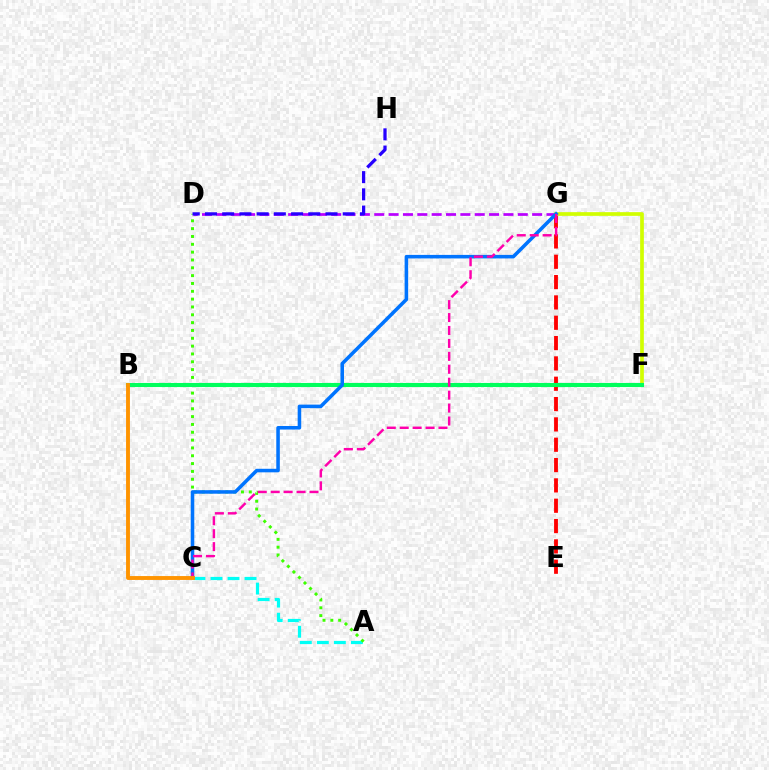{('A', 'C'): [{'color': '#00fff6', 'line_style': 'dashed', 'thickness': 2.31}], ('E', 'G'): [{'color': '#ff0000', 'line_style': 'dashed', 'thickness': 2.76}], ('A', 'D'): [{'color': '#3dff00', 'line_style': 'dotted', 'thickness': 2.13}], ('D', 'G'): [{'color': '#b900ff', 'line_style': 'dashed', 'thickness': 1.95}], ('F', 'G'): [{'color': '#d1ff00', 'line_style': 'solid', 'thickness': 2.66}], ('B', 'F'): [{'color': '#00ff5c', 'line_style': 'solid', 'thickness': 2.94}], ('C', 'G'): [{'color': '#0074ff', 'line_style': 'solid', 'thickness': 2.55}, {'color': '#ff00ac', 'line_style': 'dashed', 'thickness': 1.76}], ('B', 'C'): [{'color': '#ff9400', 'line_style': 'solid', 'thickness': 2.8}], ('D', 'H'): [{'color': '#2500ff', 'line_style': 'dashed', 'thickness': 2.34}]}